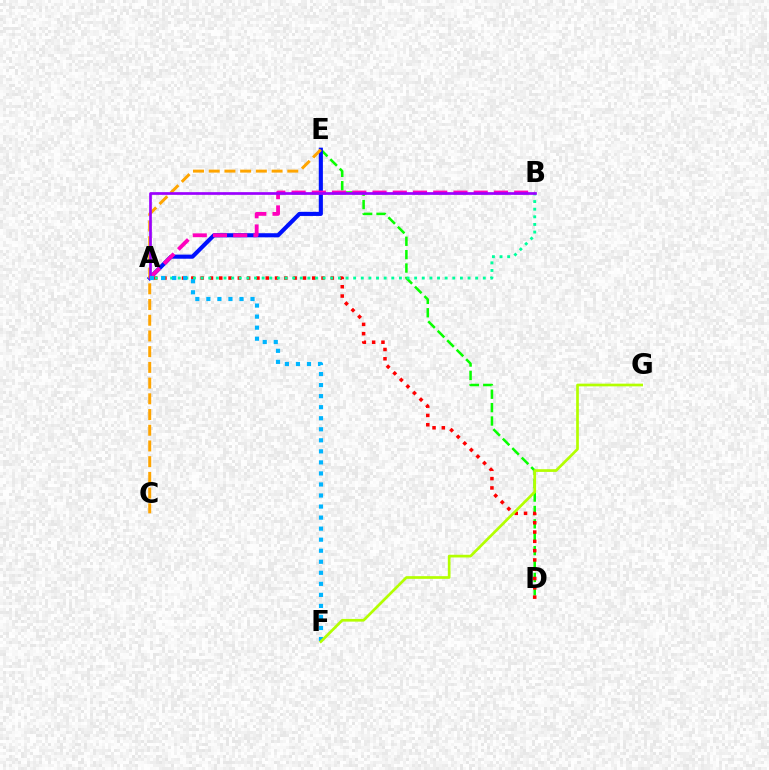{('D', 'E'): [{'color': '#08ff00', 'line_style': 'dashed', 'thickness': 1.82}], ('A', 'E'): [{'color': '#0010ff', 'line_style': 'solid', 'thickness': 2.96}], ('A', 'D'): [{'color': '#ff0000', 'line_style': 'dotted', 'thickness': 2.53}], ('A', 'B'): [{'color': '#00ff9d', 'line_style': 'dotted', 'thickness': 2.07}, {'color': '#ff00bd', 'line_style': 'dashed', 'thickness': 2.75}, {'color': '#9b00ff', 'line_style': 'solid', 'thickness': 1.93}], ('C', 'E'): [{'color': '#ffa500', 'line_style': 'dashed', 'thickness': 2.13}], ('A', 'F'): [{'color': '#00b5ff', 'line_style': 'dotted', 'thickness': 3.0}], ('F', 'G'): [{'color': '#b3ff00', 'line_style': 'solid', 'thickness': 1.94}]}